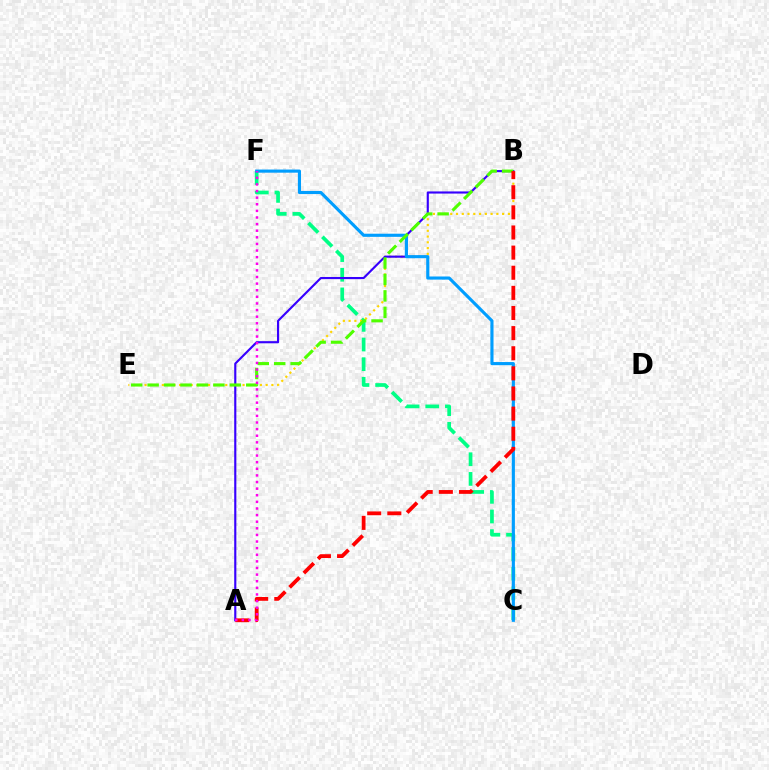{('C', 'F'): [{'color': '#00ff86', 'line_style': 'dashed', 'thickness': 2.67}, {'color': '#009eff', 'line_style': 'solid', 'thickness': 2.26}], ('B', 'E'): [{'color': '#ffd500', 'line_style': 'dotted', 'thickness': 1.57}, {'color': '#4fff00', 'line_style': 'dashed', 'thickness': 2.23}], ('A', 'B'): [{'color': '#3700ff', 'line_style': 'solid', 'thickness': 1.54}, {'color': '#ff0000', 'line_style': 'dashed', 'thickness': 2.73}], ('A', 'F'): [{'color': '#ff00ed', 'line_style': 'dotted', 'thickness': 1.8}]}